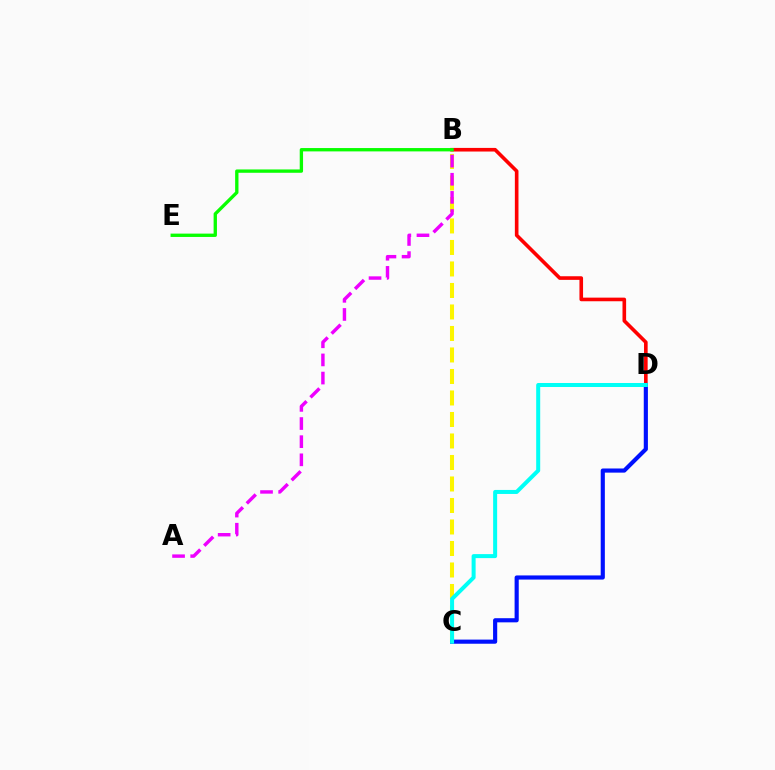{('B', 'D'): [{'color': '#ff0000', 'line_style': 'solid', 'thickness': 2.61}], ('B', 'C'): [{'color': '#fcf500', 'line_style': 'dashed', 'thickness': 2.92}], ('A', 'B'): [{'color': '#ee00ff', 'line_style': 'dashed', 'thickness': 2.46}], ('C', 'D'): [{'color': '#0010ff', 'line_style': 'solid', 'thickness': 2.98}, {'color': '#00fff6', 'line_style': 'solid', 'thickness': 2.89}], ('B', 'E'): [{'color': '#08ff00', 'line_style': 'solid', 'thickness': 2.4}]}